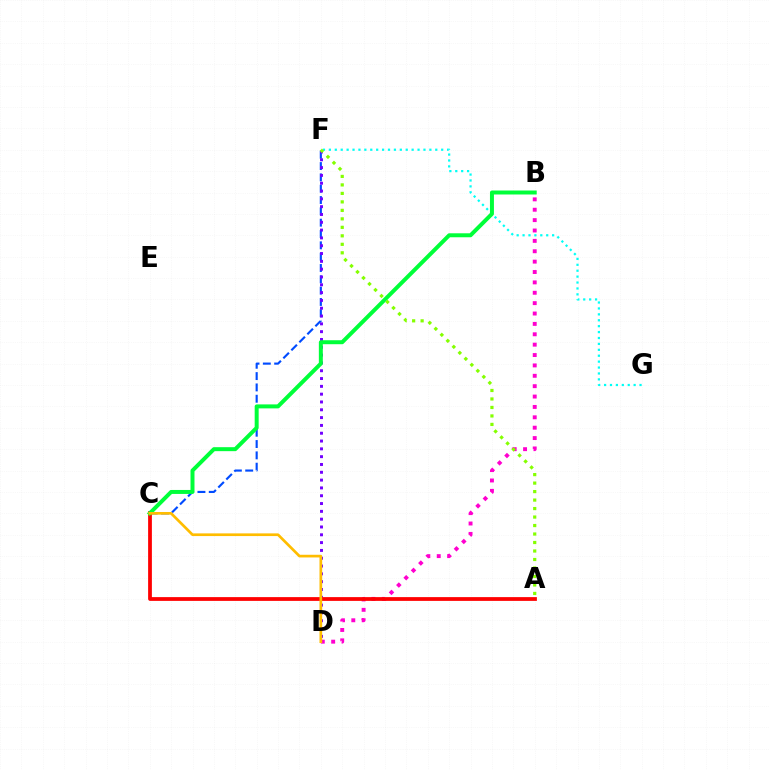{('C', 'F'): [{'color': '#004bff', 'line_style': 'dashed', 'thickness': 1.54}], ('D', 'F'): [{'color': '#7200ff', 'line_style': 'dotted', 'thickness': 2.12}], ('B', 'D'): [{'color': '#ff00cf', 'line_style': 'dotted', 'thickness': 2.82}], ('A', 'C'): [{'color': '#ff0000', 'line_style': 'solid', 'thickness': 2.71}], ('F', 'G'): [{'color': '#00fff6', 'line_style': 'dotted', 'thickness': 1.61}], ('B', 'C'): [{'color': '#00ff39', 'line_style': 'solid', 'thickness': 2.86}], ('C', 'D'): [{'color': '#ffbd00', 'line_style': 'solid', 'thickness': 1.93}], ('A', 'F'): [{'color': '#84ff00', 'line_style': 'dotted', 'thickness': 2.31}]}